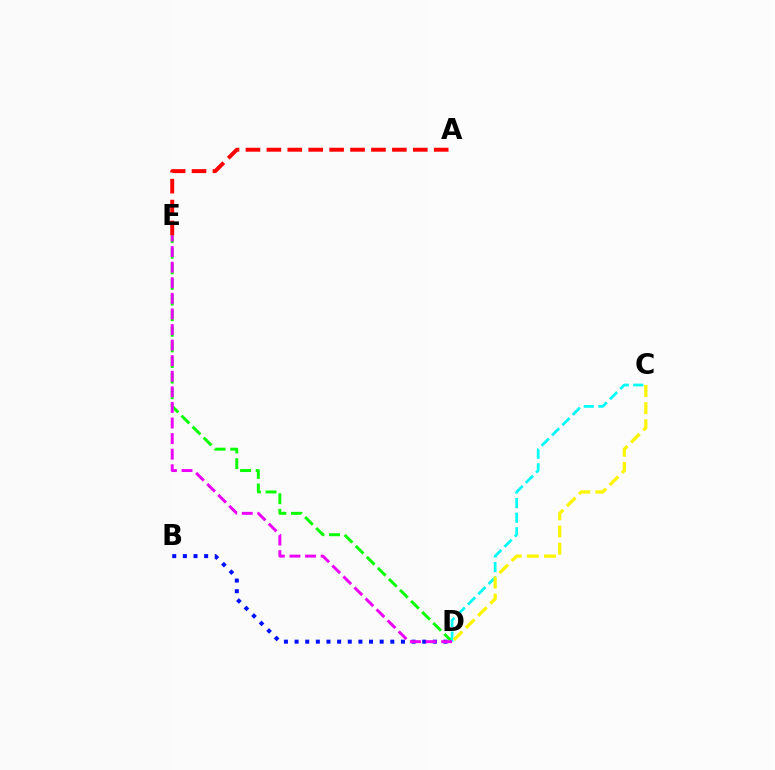{('B', 'D'): [{'color': '#0010ff', 'line_style': 'dotted', 'thickness': 2.89}], ('D', 'E'): [{'color': '#08ff00', 'line_style': 'dashed', 'thickness': 2.12}, {'color': '#ee00ff', 'line_style': 'dashed', 'thickness': 2.12}], ('C', 'D'): [{'color': '#00fff6', 'line_style': 'dashed', 'thickness': 1.98}, {'color': '#fcf500', 'line_style': 'dashed', 'thickness': 2.33}], ('A', 'E'): [{'color': '#ff0000', 'line_style': 'dashed', 'thickness': 2.84}]}